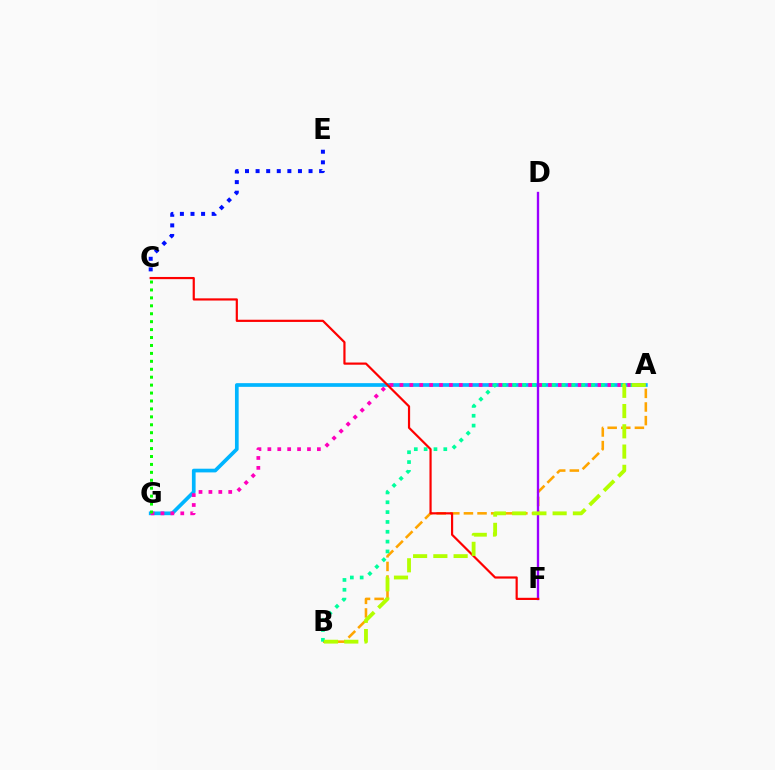{('A', 'G'): [{'color': '#00b5ff', 'line_style': 'solid', 'thickness': 2.66}, {'color': '#ff00bd', 'line_style': 'dotted', 'thickness': 2.69}], ('A', 'B'): [{'color': '#ffa500', 'line_style': 'dashed', 'thickness': 1.85}, {'color': '#00ff9d', 'line_style': 'dotted', 'thickness': 2.67}, {'color': '#b3ff00', 'line_style': 'dashed', 'thickness': 2.75}], ('C', 'E'): [{'color': '#0010ff', 'line_style': 'dotted', 'thickness': 2.88}], ('C', 'G'): [{'color': '#08ff00', 'line_style': 'dotted', 'thickness': 2.15}], ('D', 'F'): [{'color': '#9b00ff', 'line_style': 'solid', 'thickness': 1.69}], ('C', 'F'): [{'color': '#ff0000', 'line_style': 'solid', 'thickness': 1.58}]}